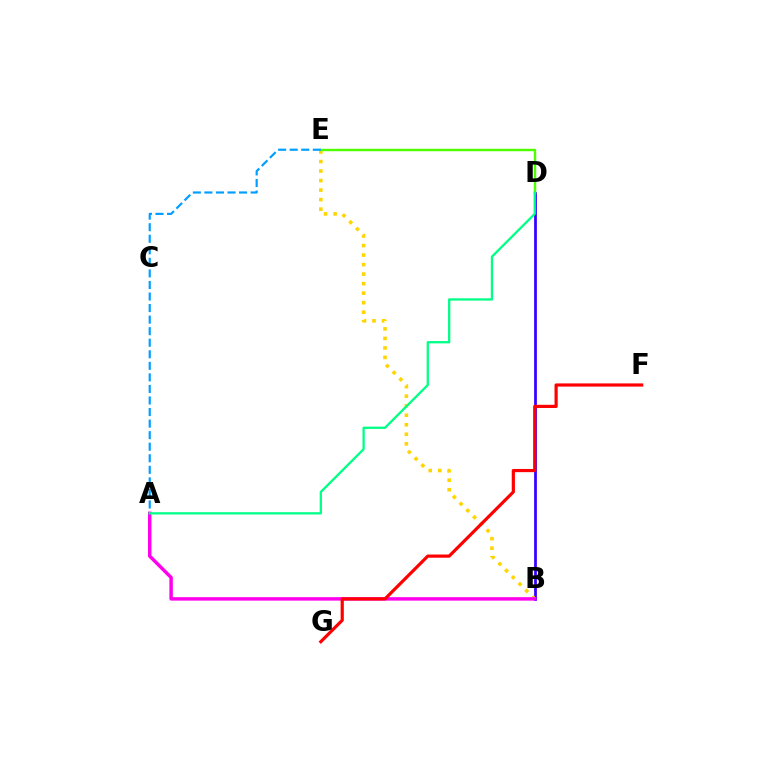{('B', 'D'): [{'color': '#3700ff', 'line_style': 'solid', 'thickness': 1.98}], ('B', 'E'): [{'color': '#ffd500', 'line_style': 'dotted', 'thickness': 2.59}], ('D', 'E'): [{'color': '#4fff00', 'line_style': 'solid', 'thickness': 1.75}], ('A', 'E'): [{'color': '#009eff', 'line_style': 'dashed', 'thickness': 1.57}], ('A', 'B'): [{'color': '#ff00ed', 'line_style': 'solid', 'thickness': 2.48}], ('A', 'D'): [{'color': '#00ff86', 'line_style': 'solid', 'thickness': 1.65}], ('F', 'G'): [{'color': '#ff0000', 'line_style': 'solid', 'thickness': 2.29}]}